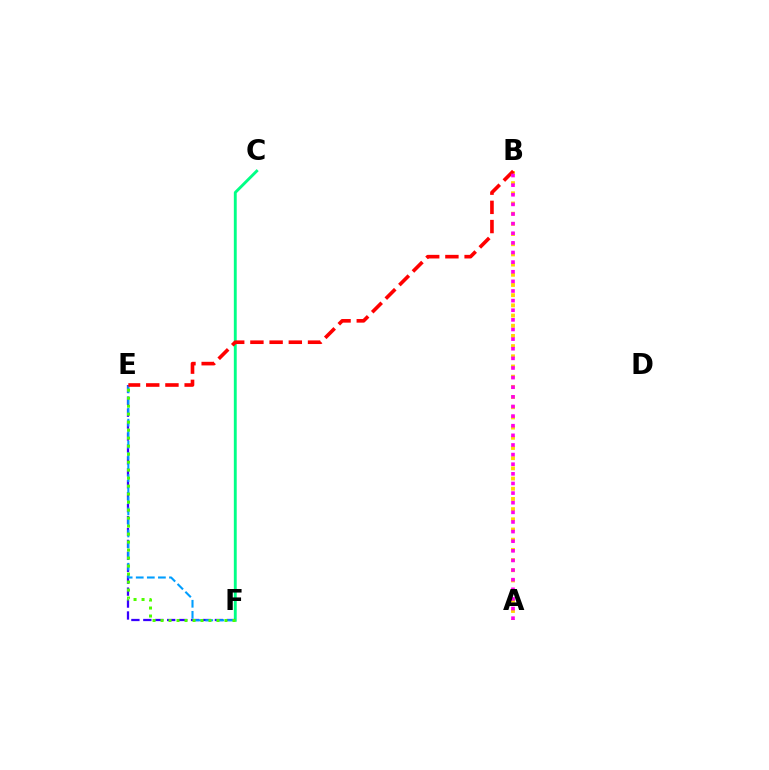{('C', 'F'): [{'color': '#00ff86', 'line_style': 'solid', 'thickness': 2.07}], ('A', 'B'): [{'color': '#ffd500', 'line_style': 'dotted', 'thickness': 2.77}, {'color': '#ff00ed', 'line_style': 'dotted', 'thickness': 2.61}], ('E', 'F'): [{'color': '#3700ff', 'line_style': 'dashed', 'thickness': 1.62}, {'color': '#009eff', 'line_style': 'dashed', 'thickness': 1.51}, {'color': '#4fff00', 'line_style': 'dotted', 'thickness': 2.17}], ('B', 'E'): [{'color': '#ff0000', 'line_style': 'dashed', 'thickness': 2.61}]}